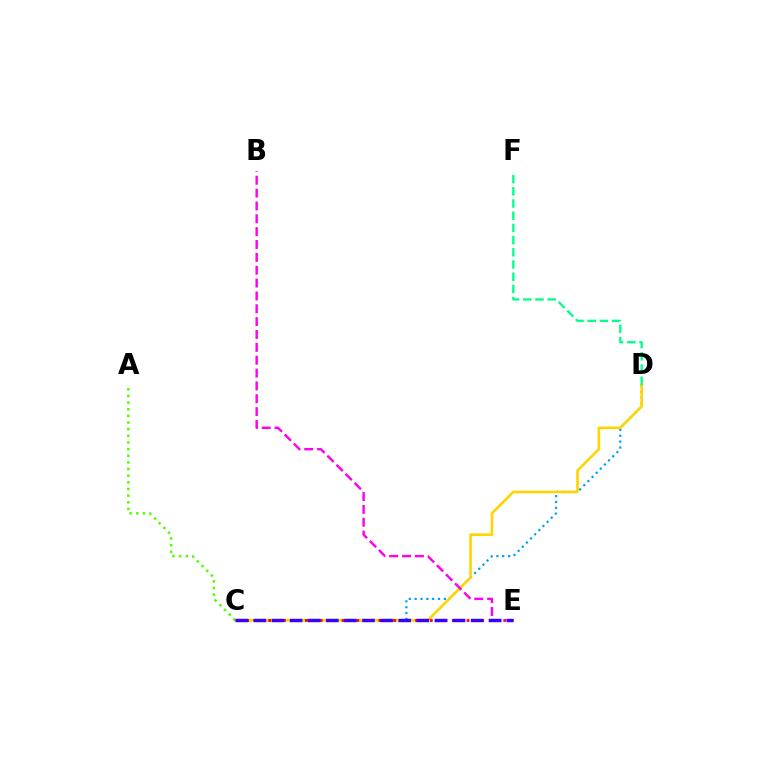{('C', 'D'): [{'color': '#009eff', 'line_style': 'dotted', 'thickness': 1.59}, {'color': '#ffd500', 'line_style': 'solid', 'thickness': 1.9}], ('D', 'F'): [{'color': '#00ff86', 'line_style': 'dashed', 'thickness': 1.66}], ('C', 'E'): [{'color': '#ff0000', 'line_style': 'dotted', 'thickness': 2.0}, {'color': '#3700ff', 'line_style': 'dashed', 'thickness': 2.46}], ('A', 'C'): [{'color': '#4fff00', 'line_style': 'dotted', 'thickness': 1.81}], ('B', 'E'): [{'color': '#ff00ed', 'line_style': 'dashed', 'thickness': 1.75}]}